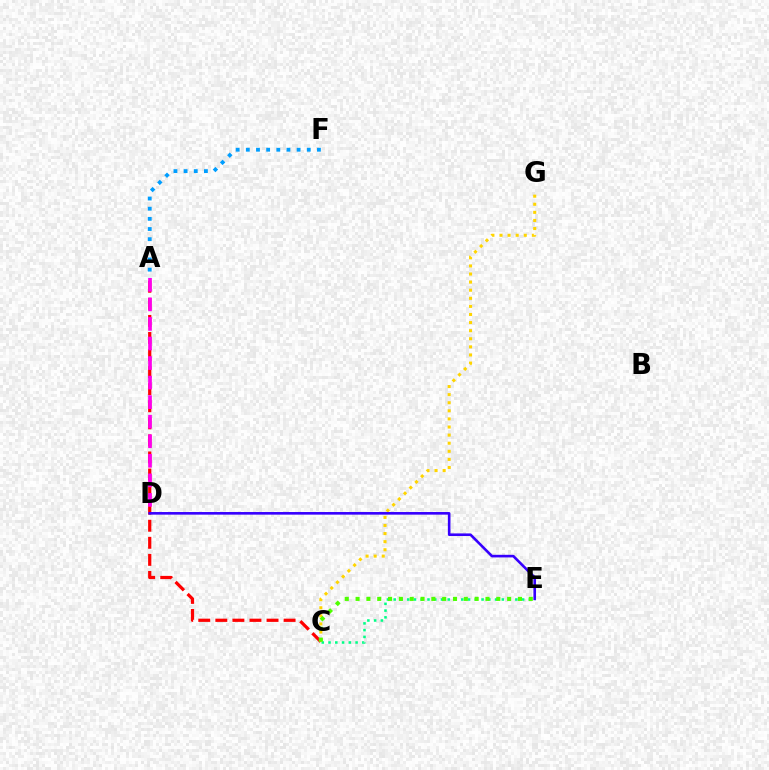{('A', 'C'): [{'color': '#ff0000', 'line_style': 'dashed', 'thickness': 2.32}], ('A', 'F'): [{'color': '#009eff', 'line_style': 'dotted', 'thickness': 2.76}], ('C', 'G'): [{'color': '#ffd500', 'line_style': 'dotted', 'thickness': 2.2}], ('A', 'D'): [{'color': '#ff00ed', 'line_style': 'dashed', 'thickness': 2.66}], ('D', 'E'): [{'color': '#3700ff', 'line_style': 'solid', 'thickness': 1.88}], ('C', 'E'): [{'color': '#00ff86', 'line_style': 'dotted', 'thickness': 1.84}, {'color': '#4fff00', 'line_style': 'dotted', 'thickness': 2.94}]}